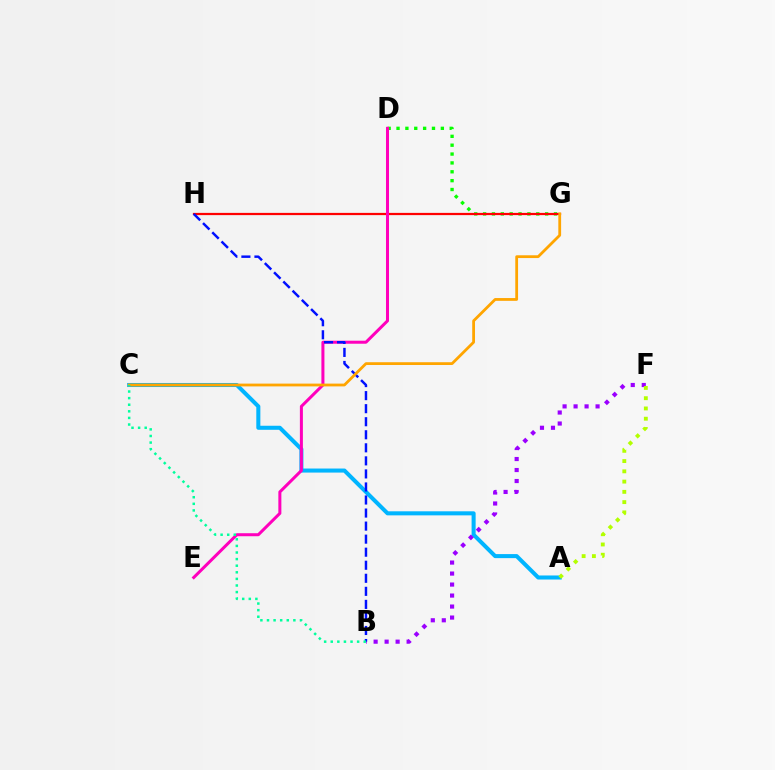{('D', 'G'): [{'color': '#08ff00', 'line_style': 'dotted', 'thickness': 2.41}], ('A', 'C'): [{'color': '#00b5ff', 'line_style': 'solid', 'thickness': 2.91}], ('G', 'H'): [{'color': '#ff0000', 'line_style': 'solid', 'thickness': 1.61}], ('D', 'E'): [{'color': '#ff00bd', 'line_style': 'solid', 'thickness': 2.17}], ('B', 'F'): [{'color': '#9b00ff', 'line_style': 'dotted', 'thickness': 2.99}], ('B', 'H'): [{'color': '#0010ff', 'line_style': 'dashed', 'thickness': 1.77}], ('A', 'F'): [{'color': '#b3ff00', 'line_style': 'dotted', 'thickness': 2.79}], ('C', 'G'): [{'color': '#ffa500', 'line_style': 'solid', 'thickness': 2.01}], ('B', 'C'): [{'color': '#00ff9d', 'line_style': 'dotted', 'thickness': 1.79}]}